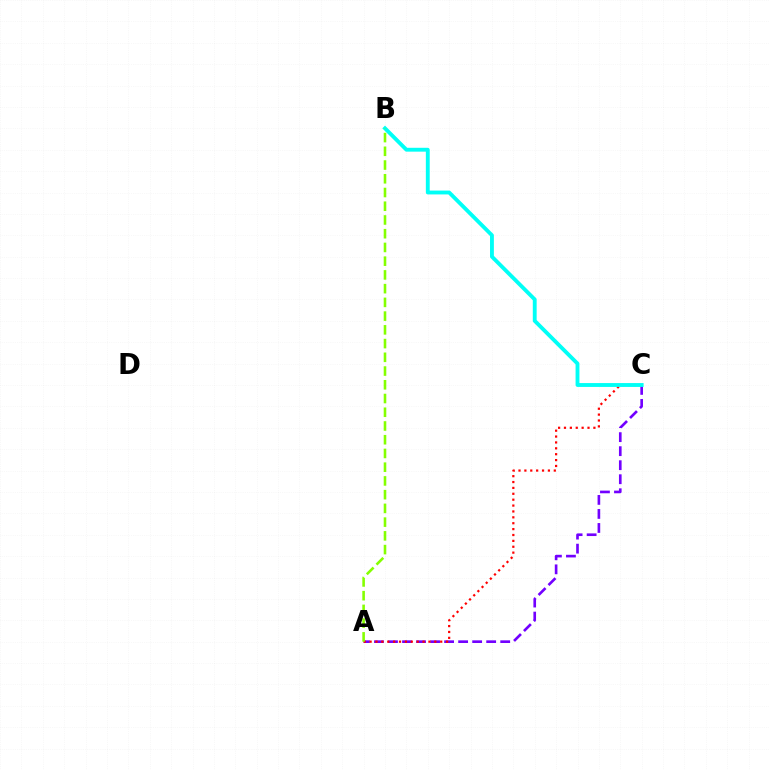{('A', 'C'): [{'color': '#7200ff', 'line_style': 'dashed', 'thickness': 1.91}, {'color': '#ff0000', 'line_style': 'dotted', 'thickness': 1.6}], ('B', 'C'): [{'color': '#00fff6', 'line_style': 'solid', 'thickness': 2.78}], ('A', 'B'): [{'color': '#84ff00', 'line_style': 'dashed', 'thickness': 1.87}]}